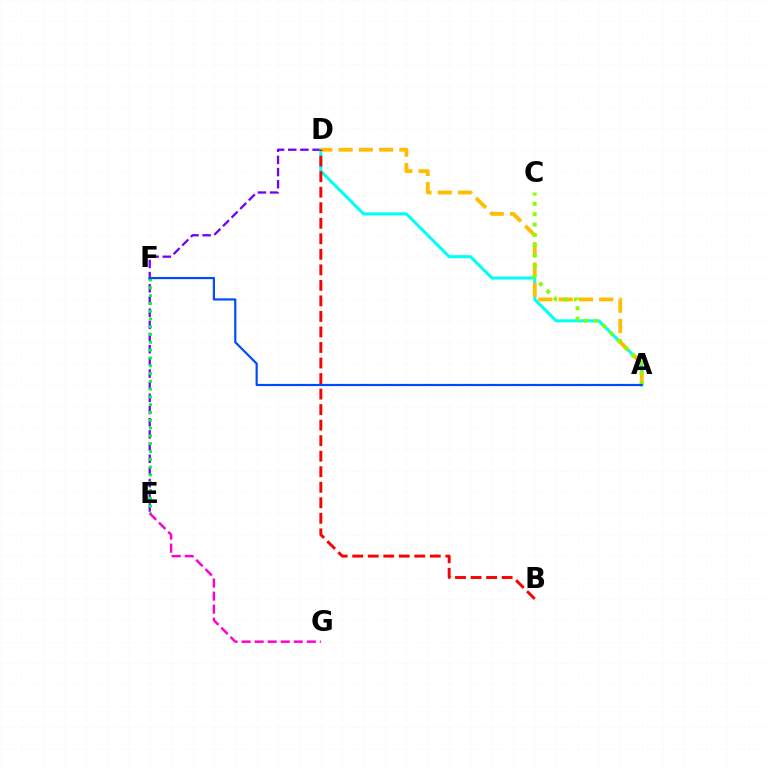{('D', 'E'): [{'color': '#7200ff', 'line_style': 'dashed', 'thickness': 1.65}], ('A', 'D'): [{'color': '#00fff6', 'line_style': 'solid', 'thickness': 2.18}, {'color': '#ffbd00', 'line_style': 'dashed', 'thickness': 2.75}], ('A', 'C'): [{'color': '#84ff00', 'line_style': 'dotted', 'thickness': 2.81}], ('E', 'F'): [{'color': '#00ff39', 'line_style': 'dotted', 'thickness': 2.12}], ('E', 'G'): [{'color': '#ff00cf', 'line_style': 'dashed', 'thickness': 1.77}], ('B', 'D'): [{'color': '#ff0000', 'line_style': 'dashed', 'thickness': 2.11}], ('A', 'F'): [{'color': '#004bff', 'line_style': 'solid', 'thickness': 1.58}]}